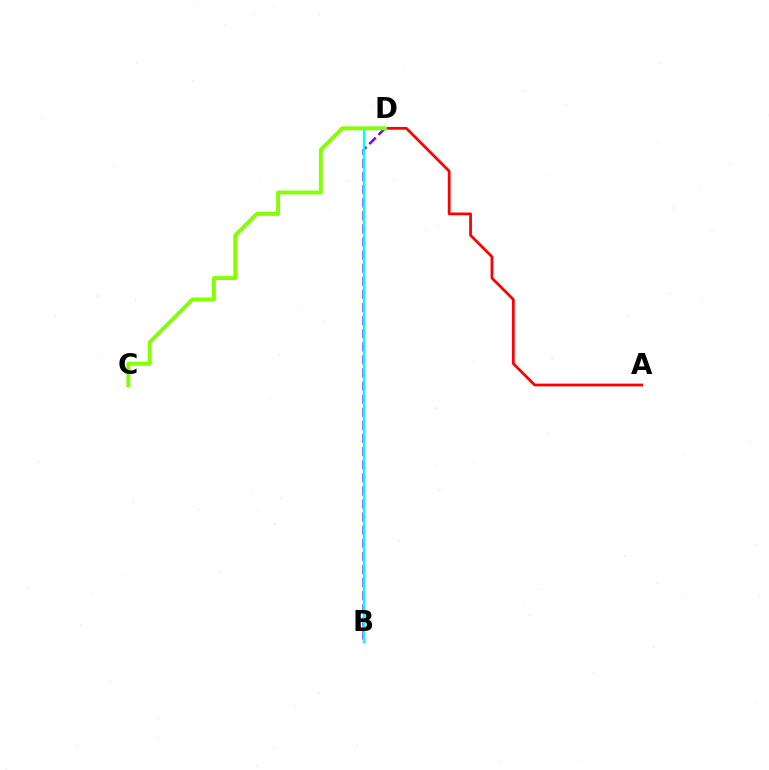{('B', 'D'): [{'color': '#7200ff', 'line_style': 'dashed', 'thickness': 1.78}, {'color': '#00fff6', 'line_style': 'solid', 'thickness': 1.67}], ('A', 'D'): [{'color': '#ff0000', 'line_style': 'solid', 'thickness': 1.99}], ('C', 'D'): [{'color': '#84ff00', 'line_style': 'solid', 'thickness': 2.81}]}